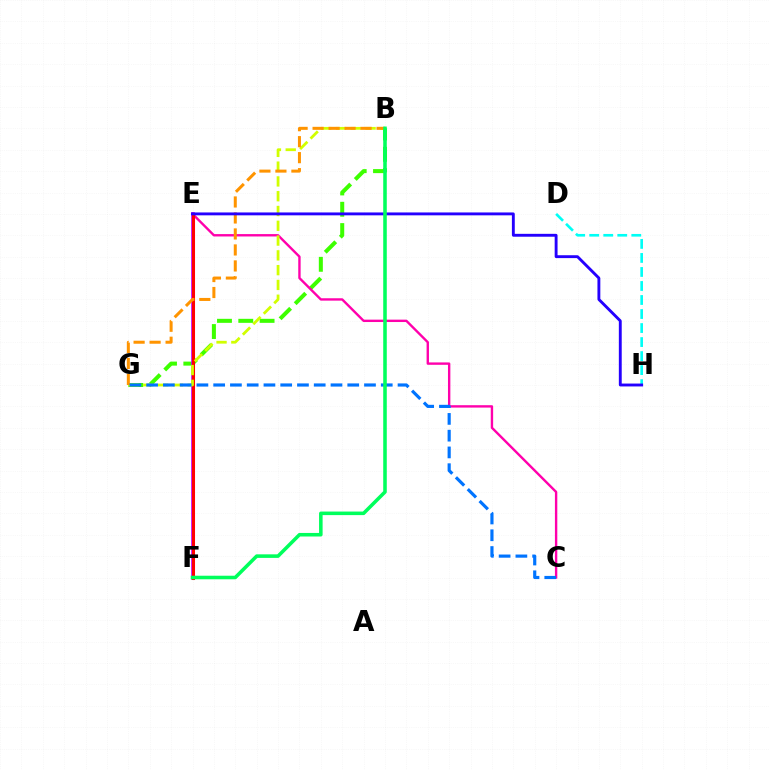{('B', 'G'): [{'color': '#3dff00', 'line_style': 'dashed', 'thickness': 2.89}, {'color': '#d1ff00', 'line_style': 'dashed', 'thickness': 2.01}, {'color': '#ff9400', 'line_style': 'dashed', 'thickness': 2.17}], ('E', 'F'): [{'color': '#b900ff', 'line_style': 'solid', 'thickness': 2.6}, {'color': '#ff0000', 'line_style': 'solid', 'thickness': 2.19}], ('C', 'E'): [{'color': '#ff00ac', 'line_style': 'solid', 'thickness': 1.72}], ('D', 'H'): [{'color': '#00fff6', 'line_style': 'dashed', 'thickness': 1.9}], ('C', 'G'): [{'color': '#0074ff', 'line_style': 'dashed', 'thickness': 2.28}], ('E', 'H'): [{'color': '#2500ff', 'line_style': 'solid', 'thickness': 2.07}], ('B', 'F'): [{'color': '#00ff5c', 'line_style': 'solid', 'thickness': 2.56}]}